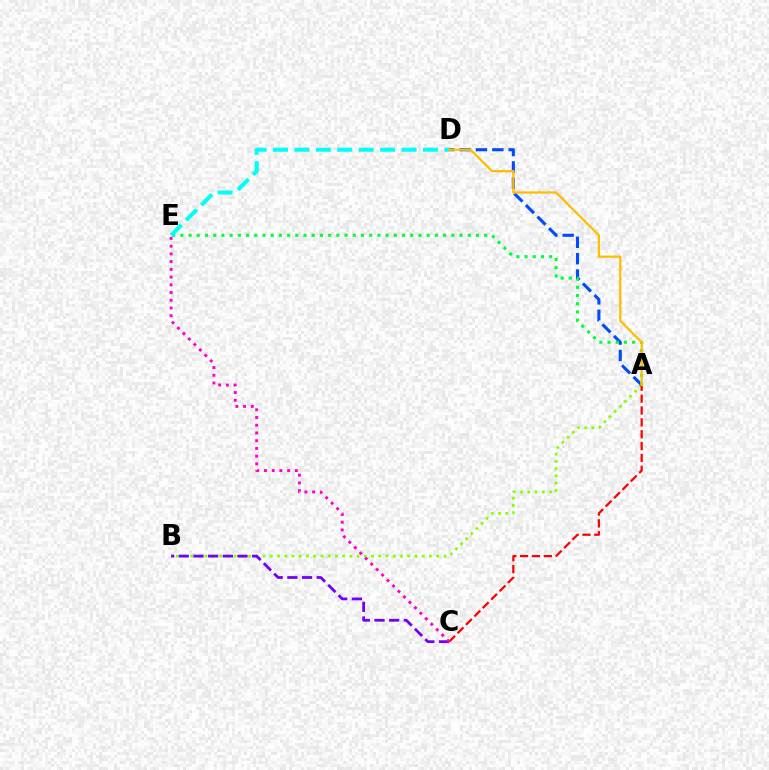{('A', 'B'): [{'color': '#84ff00', 'line_style': 'dotted', 'thickness': 1.97}], ('B', 'C'): [{'color': '#7200ff', 'line_style': 'dashed', 'thickness': 1.99}], ('A', 'D'): [{'color': '#004bff', 'line_style': 'dashed', 'thickness': 2.22}, {'color': '#ffbd00', 'line_style': 'solid', 'thickness': 1.62}], ('A', 'C'): [{'color': '#ff0000', 'line_style': 'dashed', 'thickness': 1.61}], ('A', 'E'): [{'color': '#00ff39', 'line_style': 'dotted', 'thickness': 2.23}], ('D', 'E'): [{'color': '#00fff6', 'line_style': 'dashed', 'thickness': 2.91}], ('C', 'E'): [{'color': '#ff00cf', 'line_style': 'dotted', 'thickness': 2.1}]}